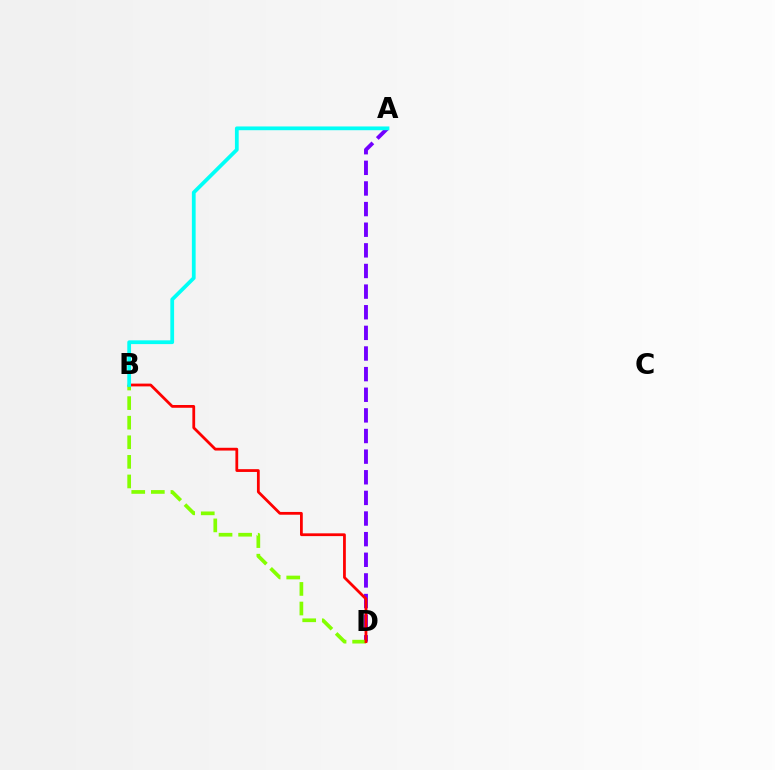{('A', 'D'): [{'color': '#7200ff', 'line_style': 'dashed', 'thickness': 2.8}], ('B', 'D'): [{'color': '#84ff00', 'line_style': 'dashed', 'thickness': 2.66}, {'color': '#ff0000', 'line_style': 'solid', 'thickness': 2.0}], ('A', 'B'): [{'color': '#00fff6', 'line_style': 'solid', 'thickness': 2.7}]}